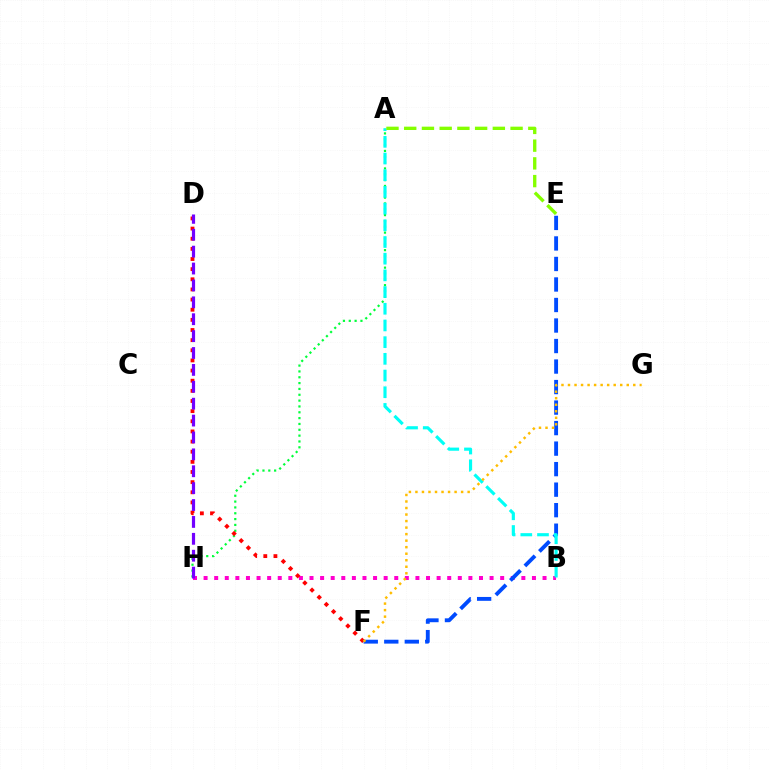{('B', 'H'): [{'color': '#ff00cf', 'line_style': 'dotted', 'thickness': 2.88}], ('A', 'H'): [{'color': '#00ff39', 'line_style': 'dotted', 'thickness': 1.59}], ('D', 'F'): [{'color': '#ff0000', 'line_style': 'dotted', 'thickness': 2.76}], ('D', 'H'): [{'color': '#7200ff', 'line_style': 'dashed', 'thickness': 2.29}], ('E', 'F'): [{'color': '#004bff', 'line_style': 'dashed', 'thickness': 2.79}], ('A', 'B'): [{'color': '#00fff6', 'line_style': 'dashed', 'thickness': 2.27}], ('F', 'G'): [{'color': '#ffbd00', 'line_style': 'dotted', 'thickness': 1.77}], ('A', 'E'): [{'color': '#84ff00', 'line_style': 'dashed', 'thickness': 2.41}]}